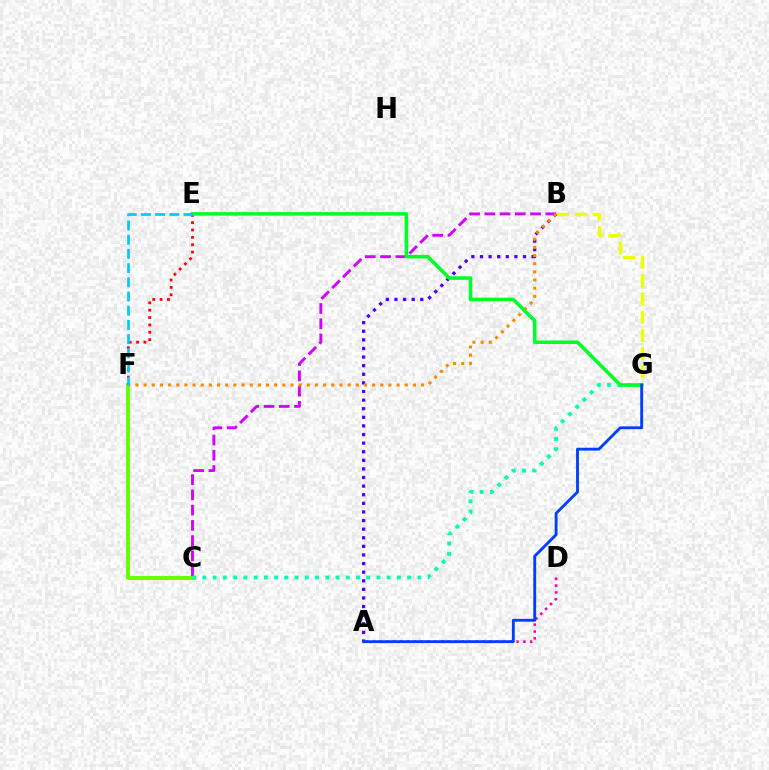{('B', 'C'): [{'color': '#d600ff', 'line_style': 'dashed', 'thickness': 2.07}], ('C', 'F'): [{'color': '#66ff00', 'line_style': 'solid', 'thickness': 2.83}], ('A', 'D'): [{'color': '#ff00a0', 'line_style': 'dotted', 'thickness': 1.86}], ('B', 'G'): [{'color': '#eeff00', 'line_style': 'dashed', 'thickness': 2.48}], ('A', 'B'): [{'color': '#4f00ff', 'line_style': 'dotted', 'thickness': 2.34}], ('B', 'F'): [{'color': '#ff8800', 'line_style': 'dotted', 'thickness': 2.22}], ('C', 'G'): [{'color': '#00ffaf', 'line_style': 'dotted', 'thickness': 2.78}], ('E', 'F'): [{'color': '#ff0000', 'line_style': 'dotted', 'thickness': 2.0}, {'color': '#00c7ff', 'line_style': 'dashed', 'thickness': 1.93}], ('E', 'G'): [{'color': '#00ff27', 'line_style': 'solid', 'thickness': 2.54}], ('A', 'G'): [{'color': '#003fff', 'line_style': 'solid', 'thickness': 2.06}]}